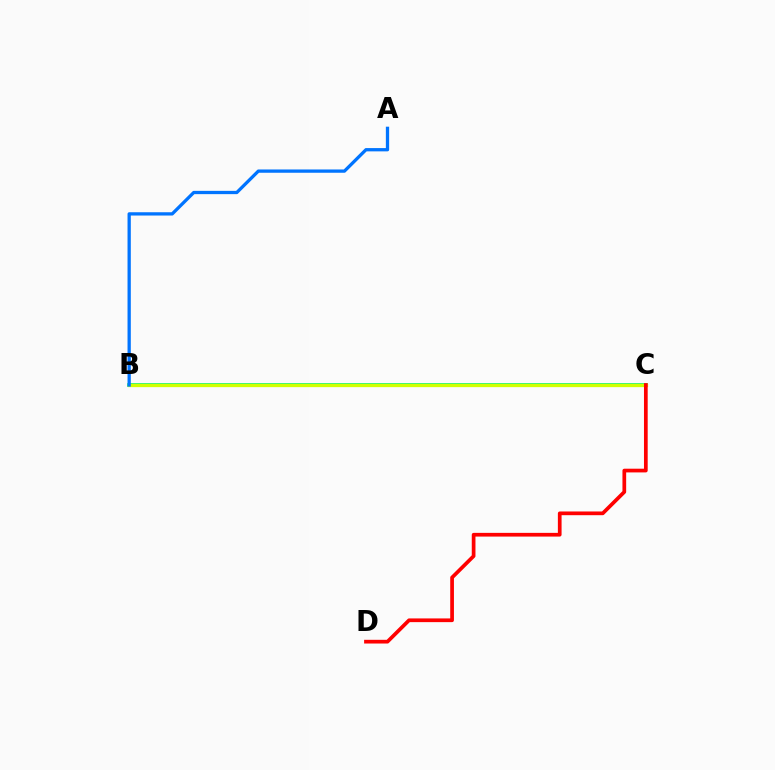{('B', 'C'): [{'color': '#b900ff', 'line_style': 'solid', 'thickness': 1.65}, {'color': '#00ff5c', 'line_style': 'solid', 'thickness': 2.58}, {'color': '#d1ff00', 'line_style': 'solid', 'thickness': 2.36}], ('A', 'B'): [{'color': '#0074ff', 'line_style': 'solid', 'thickness': 2.36}], ('C', 'D'): [{'color': '#ff0000', 'line_style': 'solid', 'thickness': 2.67}]}